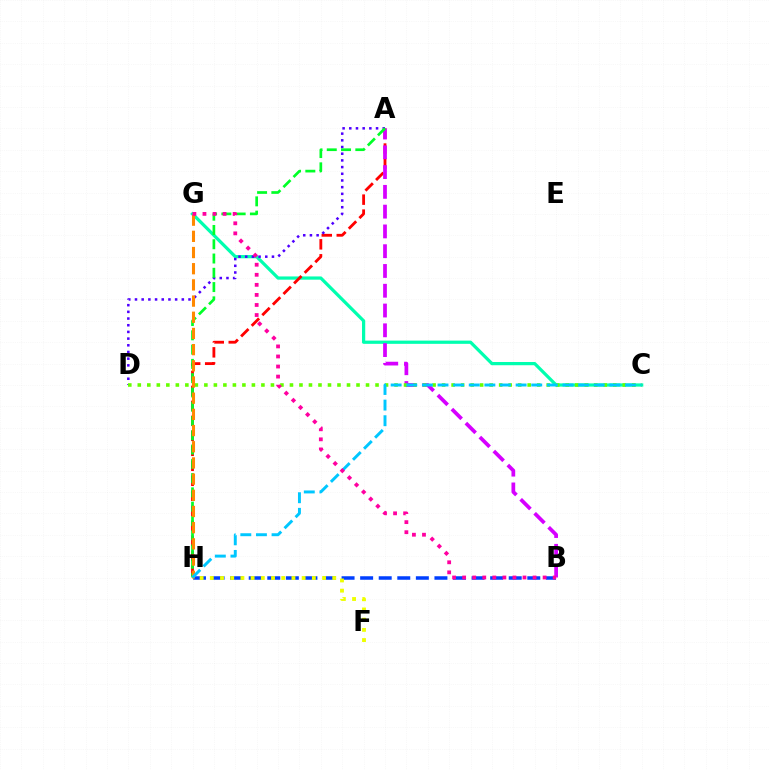{('C', 'G'): [{'color': '#00ffaf', 'line_style': 'solid', 'thickness': 2.32}], ('A', 'H'): [{'color': '#ff0000', 'line_style': 'dashed', 'thickness': 2.04}, {'color': '#00ff27', 'line_style': 'dashed', 'thickness': 1.94}], ('A', 'B'): [{'color': '#d600ff', 'line_style': 'dashed', 'thickness': 2.69}], ('A', 'D'): [{'color': '#4f00ff', 'line_style': 'dotted', 'thickness': 1.82}], ('B', 'H'): [{'color': '#003fff', 'line_style': 'dashed', 'thickness': 2.52}], ('C', 'D'): [{'color': '#66ff00', 'line_style': 'dotted', 'thickness': 2.58}], ('F', 'H'): [{'color': '#eeff00', 'line_style': 'dotted', 'thickness': 2.77}], ('G', 'H'): [{'color': '#ff8800', 'line_style': 'dashed', 'thickness': 2.2}], ('C', 'H'): [{'color': '#00c7ff', 'line_style': 'dashed', 'thickness': 2.12}], ('B', 'G'): [{'color': '#ff00a0', 'line_style': 'dotted', 'thickness': 2.73}]}